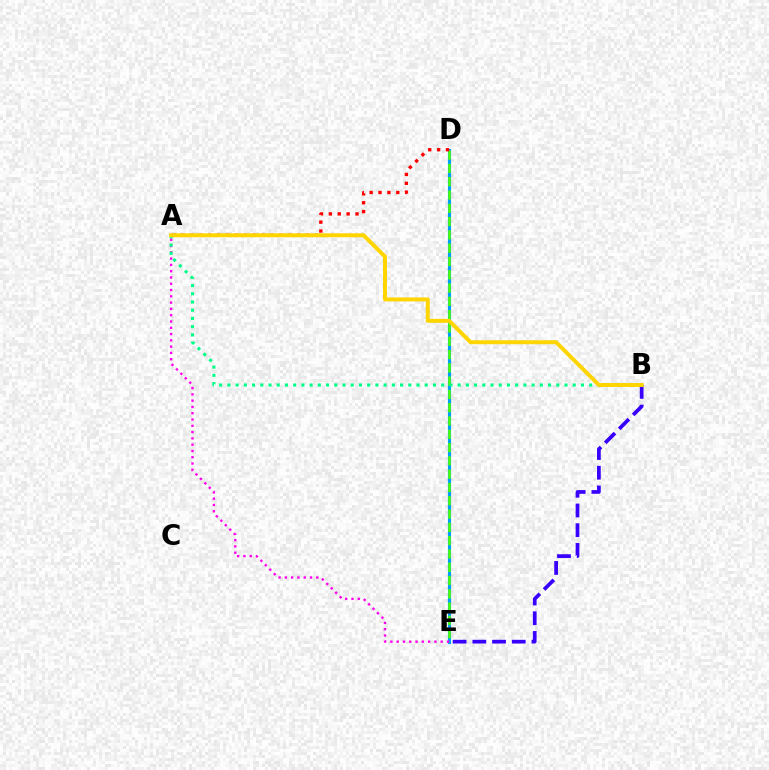{('D', 'E'): [{'color': '#009eff', 'line_style': 'solid', 'thickness': 2.26}, {'color': '#4fff00', 'line_style': 'dashed', 'thickness': 1.81}], ('A', 'E'): [{'color': '#ff00ed', 'line_style': 'dotted', 'thickness': 1.71}], ('B', 'E'): [{'color': '#3700ff', 'line_style': 'dashed', 'thickness': 2.68}], ('A', 'B'): [{'color': '#00ff86', 'line_style': 'dotted', 'thickness': 2.23}, {'color': '#ffd500', 'line_style': 'solid', 'thickness': 2.85}], ('A', 'D'): [{'color': '#ff0000', 'line_style': 'dotted', 'thickness': 2.41}]}